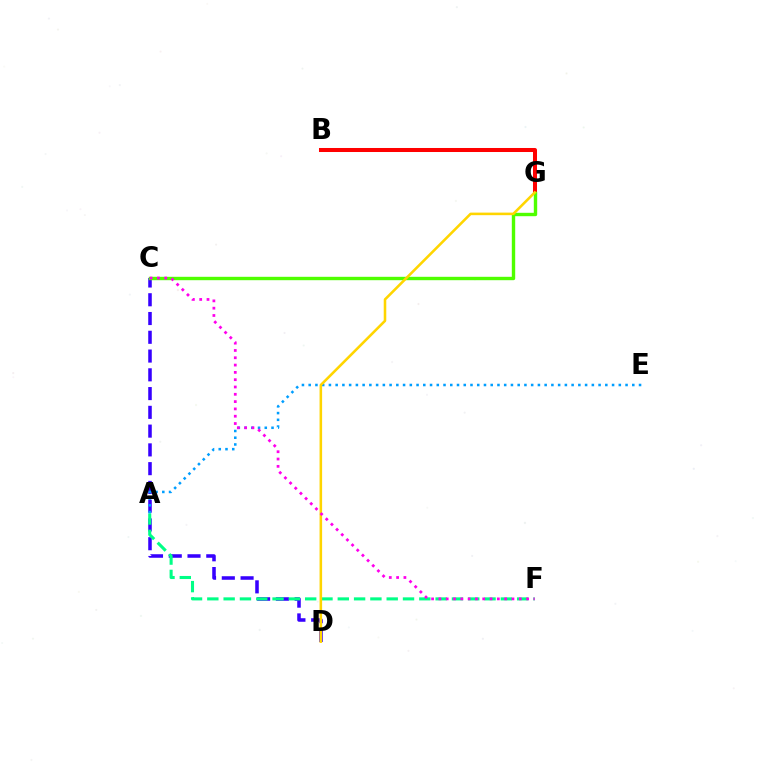{('C', 'D'): [{'color': '#3700ff', 'line_style': 'dashed', 'thickness': 2.55}], ('A', 'F'): [{'color': '#00ff86', 'line_style': 'dashed', 'thickness': 2.22}], ('B', 'G'): [{'color': '#ff0000', 'line_style': 'solid', 'thickness': 2.9}], ('A', 'E'): [{'color': '#009eff', 'line_style': 'dotted', 'thickness': 1.83}], ('C', 'G'): [{'color': '#4fff00', 'line_style': 'solid', 'thickness': 2.44}], ('D', 'G'): [{'color': '#ffd500', 'line_style': 'solid', 'thickness': 1.85}], ('C', 'F'): [{'color': '#ff00ed', 'line_style': 'dotted', 'thickness': 1.99}]}